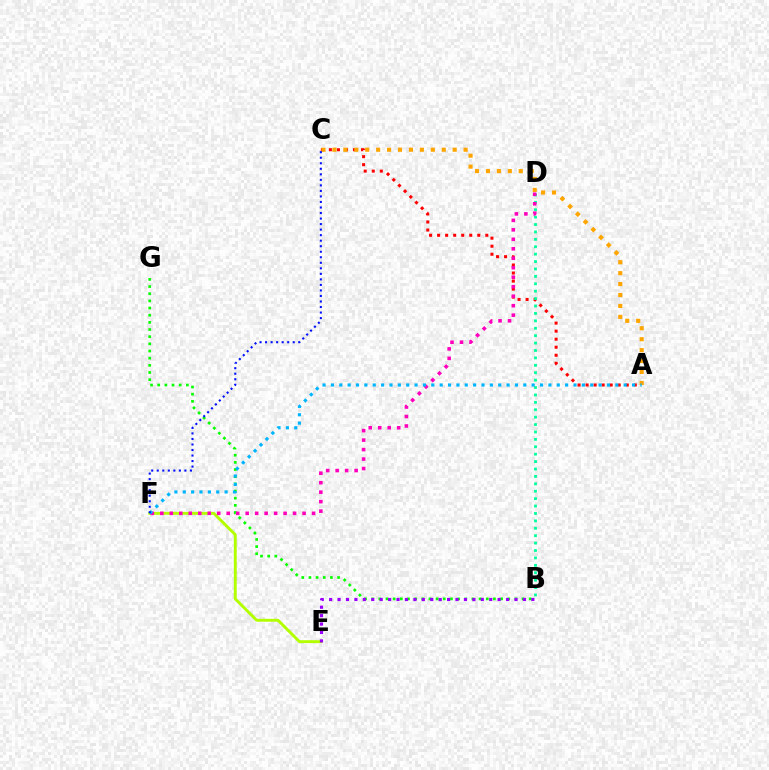{('A', 'C'): [{'color': '#ff0000', 'line_style': 'dotted', 'thickness': 2.18}, {'color': '#ffa500', 'line_style': 'dotted', 'thickness': 2.97}], ('B', 'G'): [{'color': '#08ff00', 'line_style': 'dotted', 'thickness': 1.95}], ('B', 'D'): [{'color': '#00ff9d', 'line_style': 'dotted', 'thickness': 2.01}], ('E', 'F'): [{'color': '#b3ff00', 'line_style': 'solid', 'thickness': 2.1}], ('D', 'F'): [{'color': '#ff00bd', 'line_style': 'dotted', 'thickness': 2.58}], ('B', 'E'): [{'color': '#9b00ff', 'line_style': 'dotted', 'thickness': 2.29}], ('A', 'F'): [{'color': '#00b5ff', 'line_style': 'dotted', 'thickness': 2.27}], ('C', 'F'): [{'color': '#0010ff', 'line_style': 'dotted', 'thickness': 1.5}]}